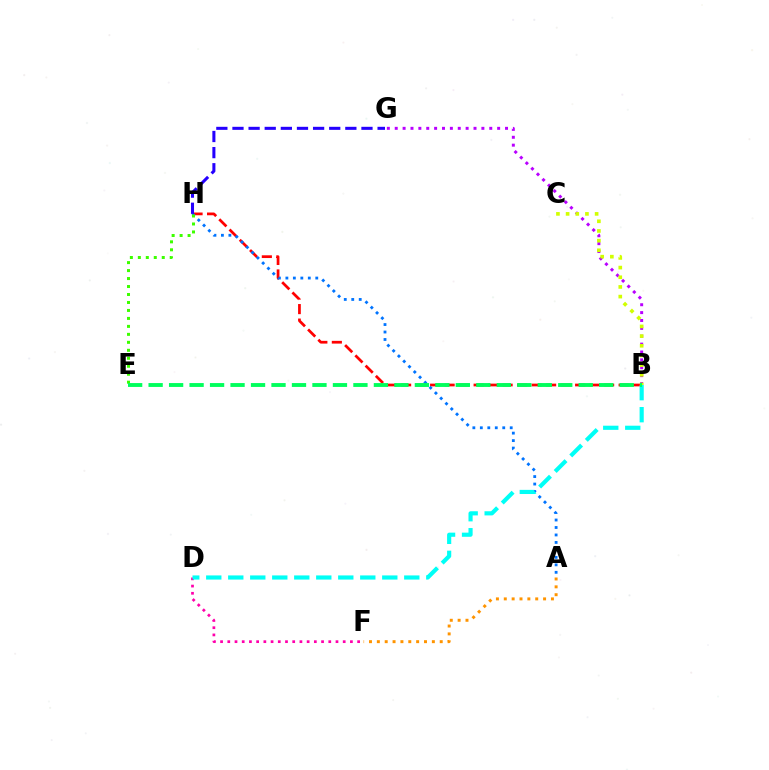{('D', 'F'): [{'color': '#ff00ac', 'line_style': 'dotted', 'thickness': 1.96}], ('A', 'F'): [{'color': '#ff9400', 'line_style': 'dotted', 'thickness': 2.14}], ('B', 'G'): [{'color': '#b900ff', 'line_style': 'dotted', 'thickness': 2.14}], ('B', 'H'): [{'color': '#ff0000', 'line_style': 'dashed', 'thickness': 1.97}], ('A', 'H'): [{'color': '#0074ff', 'line_style': 'dotted', 'thickness': 2.03}], ('B', 'D'): [{'color': '#00fff6', 'line_style': 'dashed', 'thickness': 2.99}], ('B', 'C'): [{'color': '#d1ff00', 'line_style': 'dotted', 'thickness': 2.63}], ('G', 'H'): [{'color': '#2500ff', 'line_style': 'dashed', 'thickness': 2.19}], ('E', 'H'): [{'color': '#3dff00', 'line_style': 'dotted', 'thickness': 2.17}], ('B', 'E'): [{'color': '#00ff5c', 'line_style': 'dashed', 'thickness': 2.78}]}